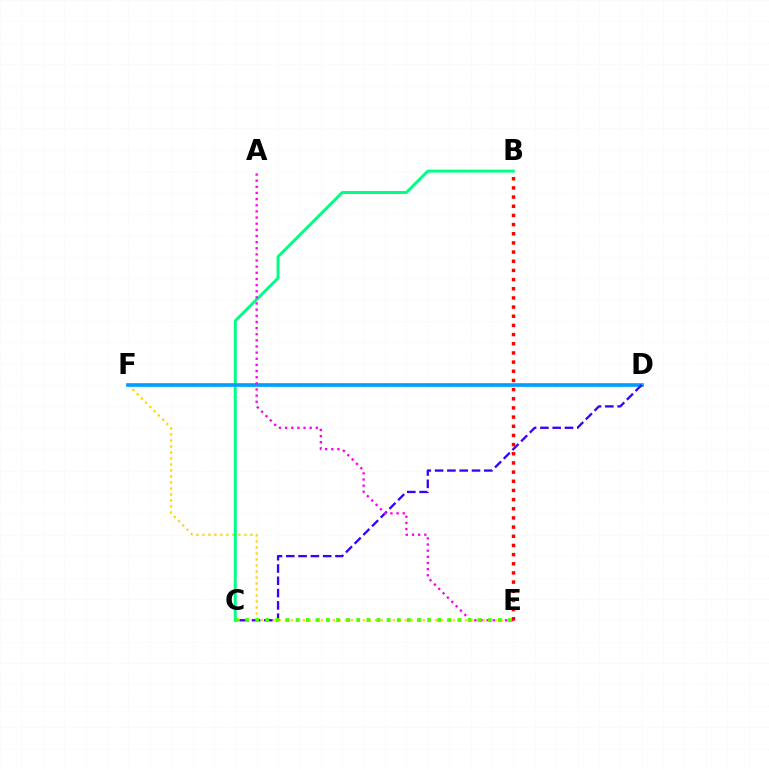{('E', 'F'): [{'color': '#ffd500', 'line_style': 'dotted', 'thickness': 1.63}], ('B', 'C'): [{'color': '#00ff86', 'line_style': 'solid', 'thickness': 2.14}], ('D', 'F'): [{'color': '#009eff', 'line_style': 'solid', 'thickness': 2.63}], ('C', 'D'): [{'color': '#3700ff', 'line_style': 'dashed', 'thickness': 1.67}], ('A', 'E'): [{'color': '#ff00ed', 'line_style': 'dotted', 'thickness': 1.67}], ('B', 'E'): [{'color': '#ff0000', 'line_style': 'dotted', 'thickness': 2.49}], ('C', 'E'): [{'color': '#4fff00', 'line_style': 'dotted', 'thickness': 2.75}]}